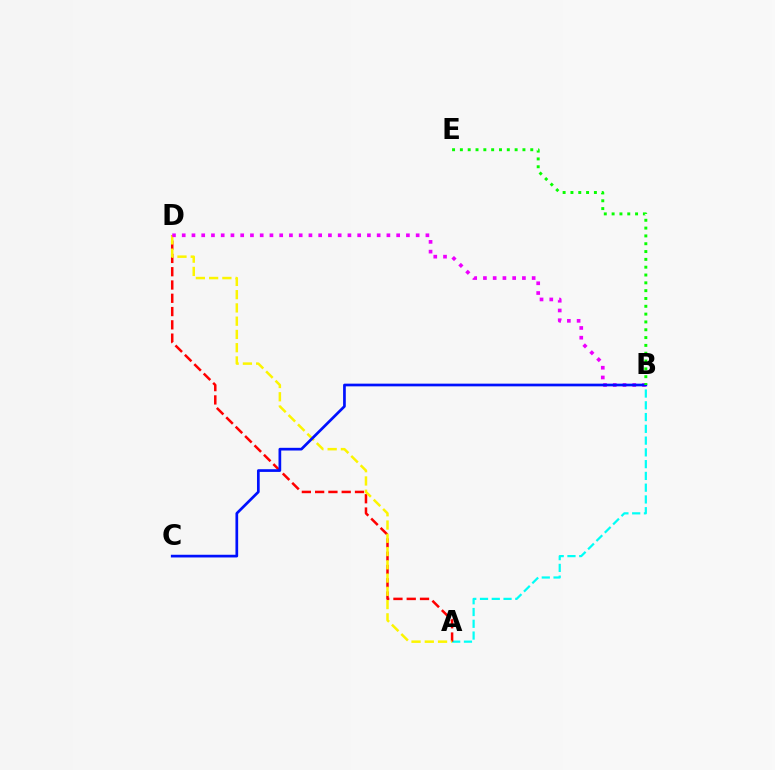{('A', 'B'): [{'color': '#00fff6', 'line_style': 'dashed', 'thickness': 1.6}], ('A', 'D'): [{'color': '#ff0000', 'line_style': 'dashed', 'thickness': 1.8}, {'color': '#fcf500', 'line_style': 'dashed', 'thickness': 1.8}], ('B', 'D'): [{'color': '#ee00ff', 'line_style': 'dotted', 'thickness': 2.65}], ('B', 'C'): [{'color': '#0010ff', 'line_style': 'solid', 'thickness': 1.94}], ('B', 'E'): [{'color': '#08ff00', 'line_style': 'dotted', 'thickness': 2.12}]}